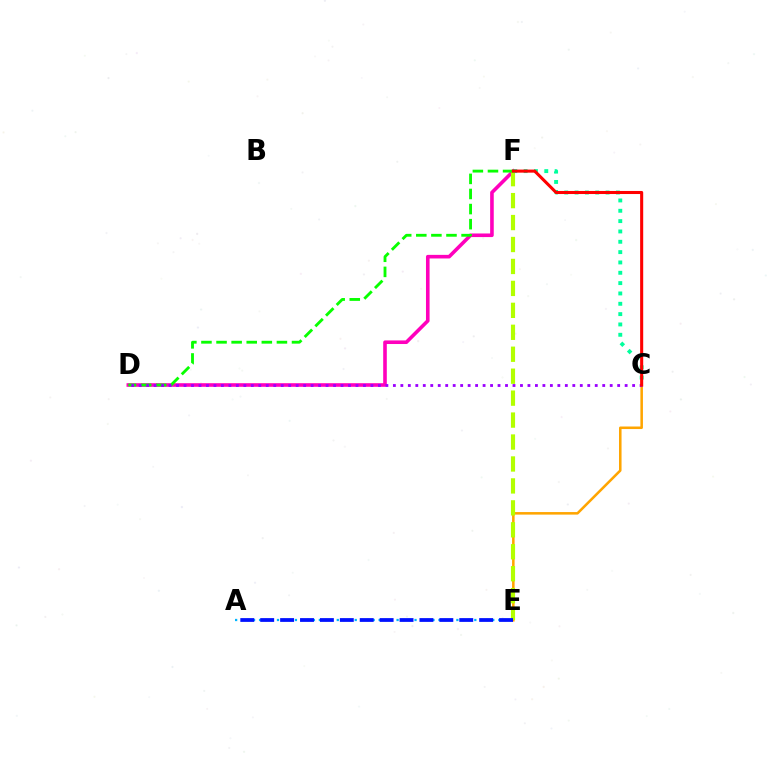{('C', 'E'): [{'color': '#ffa500', 'line_style': 'solid', 'thickness': 1.83}], ('D', 'F'): [{'color': '#ff00bd', 'line_style': 'solid', 'thickness': 2.59}, {'color': '#08ff00', 'line_style': 'dashed', 'thickness': 2.05}], ('A', 'E'): [{'color': '#00b5ff', 'line_style': 'dotted', 'thickness': 1.62}, {'color': '#0010ff', 'line_style': 'dashed', 'thickness': 2.7}], ('E', 'F'): [{'color': '#b3ff00', 'line_style': 'dashed', 'thickness': 2.98}], ('C', 'F'): [{'color': '#00ff9d', 'line_style': 'dotted', 'thickness': 2.81}, {'color': '#ff0000', 'line_style': 'solid', 'thickness': 2.21}], ('C', 'D'): [{'color': '#9b00ff', 'line_style': 'dotted', 'thickness': 2.03}]}